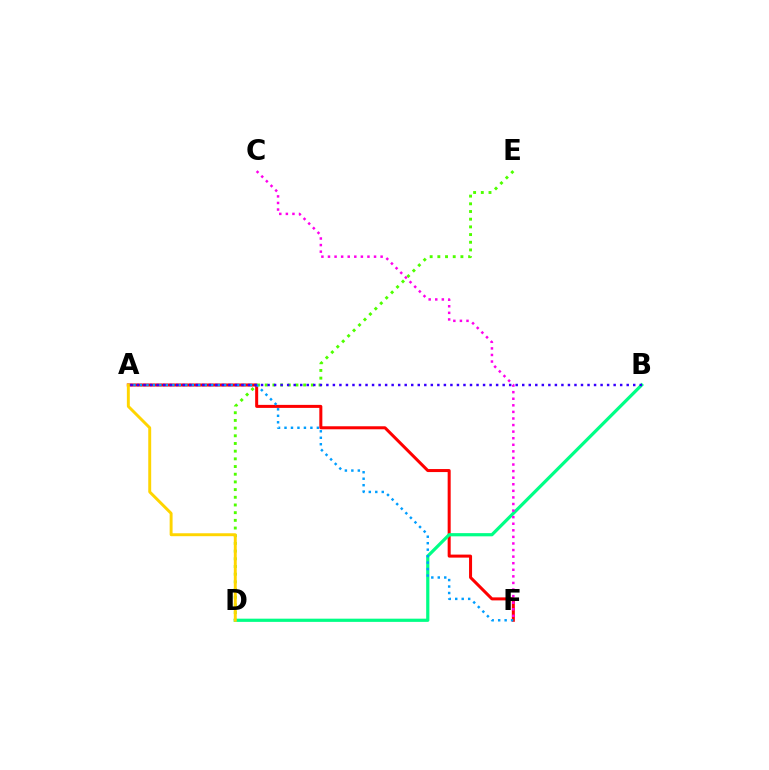{('A', 'F'): [{'color': '#ff0000', 'line_style': 'solid', 'thickness': 2.17}, {'color': '#009eff', 'line_style': 'dotted', 'thickness': 1.76}], ('D', 'E'): [{'color': '#4fff00', 'line_style': 'dotted', 'thickness': 2.09}], ('B', 'D'): [{'color': '#00ff86', 'line_style': 'solid', 'thickness': 2.31}], ('A', 'B'): [{'color': '#3700ff', 'line_style': 'dotted', 'thickness': 1.77}], ('A', 'D'): [{'color': '#ffd500', 'line_style': 'solid', 'thickness': 2.11}], ('C', 'F'): [{'color': '#ff00ed', 'line_style': 'dotted', 'thickness': 1.79}]}